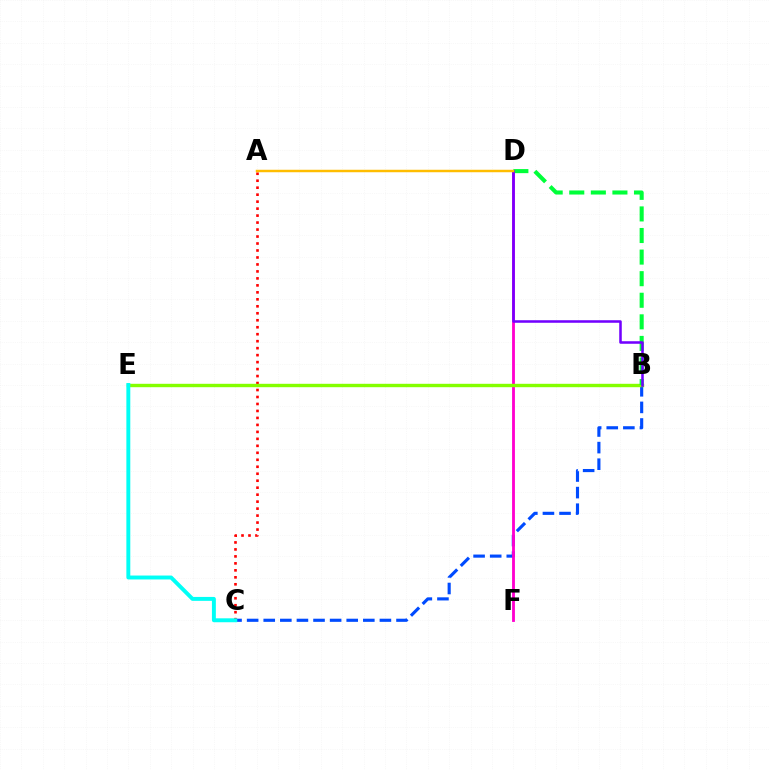{('B', 'C'): [{'color': '#004bff', 'line_style': 'dashed', 'thickness': 2.25}], ('D', 'F'): [{'color': '#ff00cf', 'line_style': 'solid', 'thickness': 2.04}], ('A', 'C'): [{'color': '#ff0000', 'line_style': 'dotted', 'thickness': 1.9}], ('B', 'E'): [{'color': '#84ff00', 'line_style': 'solid', 'thickness': 2.44}], ('B', 'D'): [{'color': '#00ff39', 'line_style': 'dashed', 'thickness': 2.93}, {'color': '#7200ff', 'line_style': 'solid', 'thickness': 1.83}], ('C', 'E'): [{'color': '#00fff6', 'line_style': 'solid', 'thickness': 2.82}], ('A', 'D'): [{'color': '#ffbd00', 'line_style': 'solid', 'thickness': 1.78}]}